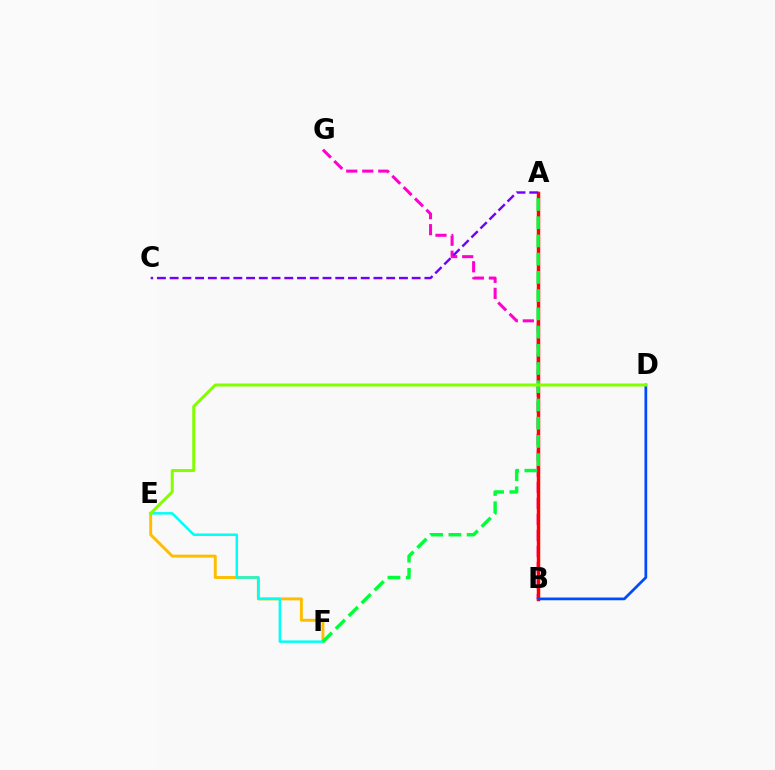{('B', 'G'): [{'color': '#ff00cf', 'line_style': 'dashed', 'thickness': 2.18}], ('A', 'B'): [{'color': '#ff0000', 'line_style': 'solid', 'thickness': 2.48}], ('B', 'D'): [{'color': '#004bff', 'line_style': 'solid', 'thickness': 1.97}], ('E', 'F'): [{'color': '#ffbd00', 'line_style': 'solid', 'thickness': 2.11}, {'color': '#00fff6', 'line_style': 'solid', 'thickness': 1.8}], ('A', 'F'): [{'color': '#00ff39', 'line_style': 'dashed', 'thickness': 2.48}], ('D', 'E'): [{'color': '#84ff00', 'line_style': 'solid', 'thickness': 2.16}], ('A', 'C'): [{'color': '#7200ff', 'line_style': 'dashed', 'thickness': 1.73}]}